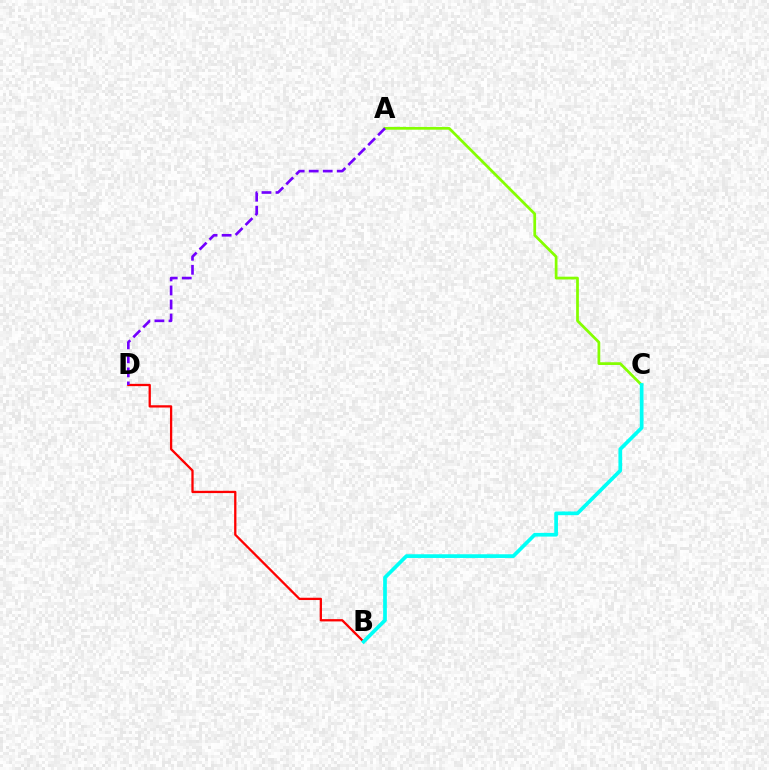{('A', 'C'): [{'color': '#84ff00', 'line_style': 'solid', 'thickness': 1.97}], ('B', 'D'): [{'color': '#ff0000', 'line_style': 'solid', 'thickness': 1.65}], ('A', 'D'): [{'color': '#7200ff', 'line_style': 'dashed', 'thickness': 1.9}], ('B', 'C'): [{'color': '#00fff6', 'line_style': 'solid', 'thickness': 2.67}]}